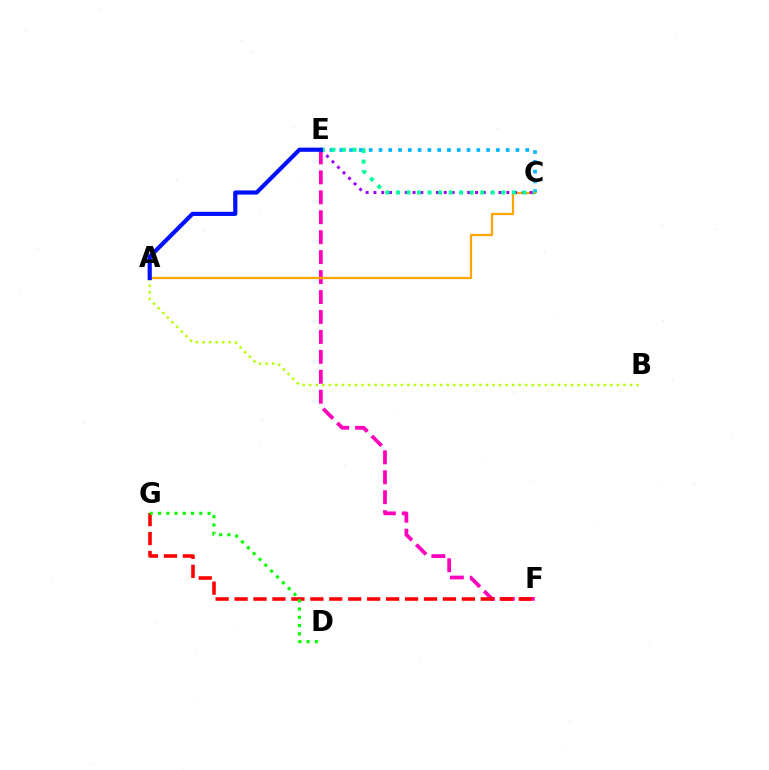{('E', 'F'): [{'color': '#ff00bd', 'line_style': 'dashed', 'thickness': 2.71}], ('F', 'G'): [{'color': '#ff0000', 'line_style': 'dashed', 'thickness': 2.57}], ('C', 'E'): [{'color': '#00b5ff', 'line_style': 'dotted', 'thickness': 2.66}, {'color': '#9b00ff', 'line_style': 'dotted', 'thickness': 2.12}, {'color': '#00ff9d', 'line_style': 'dotted', 'thickness': 2.86}], ('A', 'C'): [{'color': '#ffa500', 'line_style': 'solid', 'thickness': 1.61}], ('A', 'B'): [{'color': '#b3ff00', 'line_style': 'dotted', 'thickness': 1.78}], ('A', 'E'): [{'color': '#0010ff', 'line_style': 'solid', 'thickness': 3.0}], ('D', 'G'): [{'color': '#08ff00', 'line_style': 'dotted', 'thickness': 2.24}]}